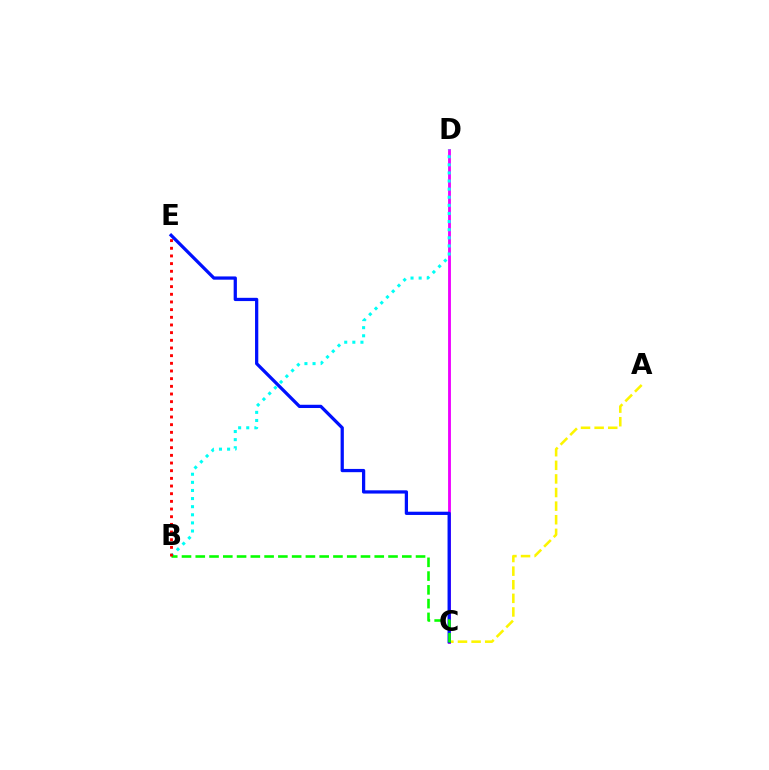{('C', 'D'): [{'color': '#ee00ff', 'line_style': 'solid', 'thickness': 2.05}], ('A', 'C'): [{'color': '#fcf500', 'line_style': 'dashed', 'thickness': 1.85}], ('C', 'E'): [{'color': '#0010ff', 'line_style': 'solid', 'thickness': 2.34}], ('B', 'D'): [{'color': '#00fff6', 'line_style': 'dotted', 'thickness': 2.2}], ('B', 'C'): [{'color': '#08ff00', 'line_style': 'dashed', 'thickness': 1.87}], ('B', 'E'): [{'color': '#ff0000', 'line_style': 'dotted', 'thickness': 2.08}]}